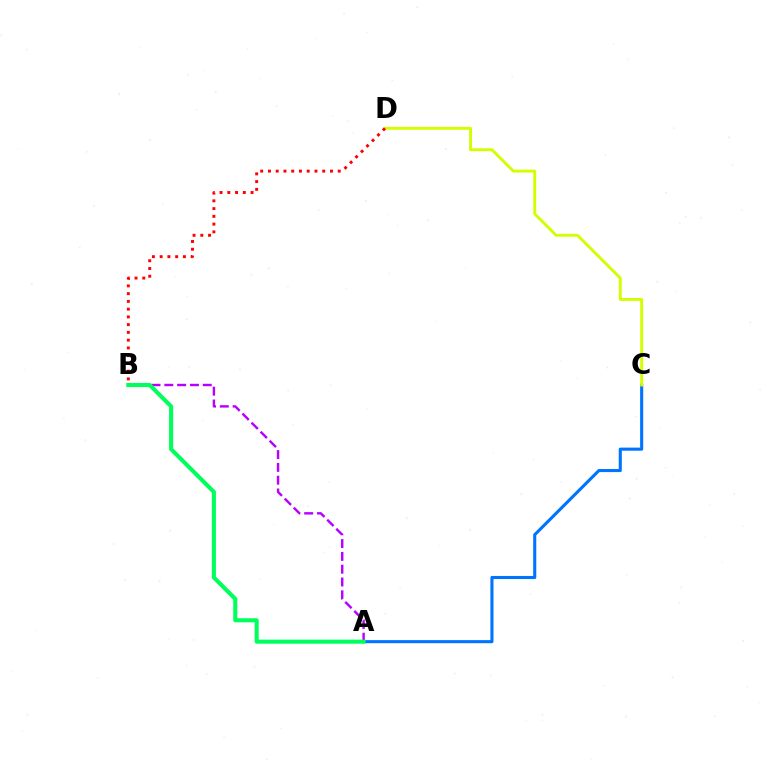{('A', 'B'): [{'color': '#b900ff', 'line_style': 'dashed', 'thickness': 1.74}, {'color': '#00ff5c', 'line_style': 'solid', 'thickness': 2.93}], ('A', 'C'): [{'color': '#0074ff', 'line_style': 'solid', 'thickness': 2.22}], ('C', 'D'): [{'color': '#d1ff00', 'line_style': 'solid', 'thickness': 2.09}], ('B', 'D'): [{'color': '#ff0000', 'line_style': 'dotted', 'thickness': 2.11}]}